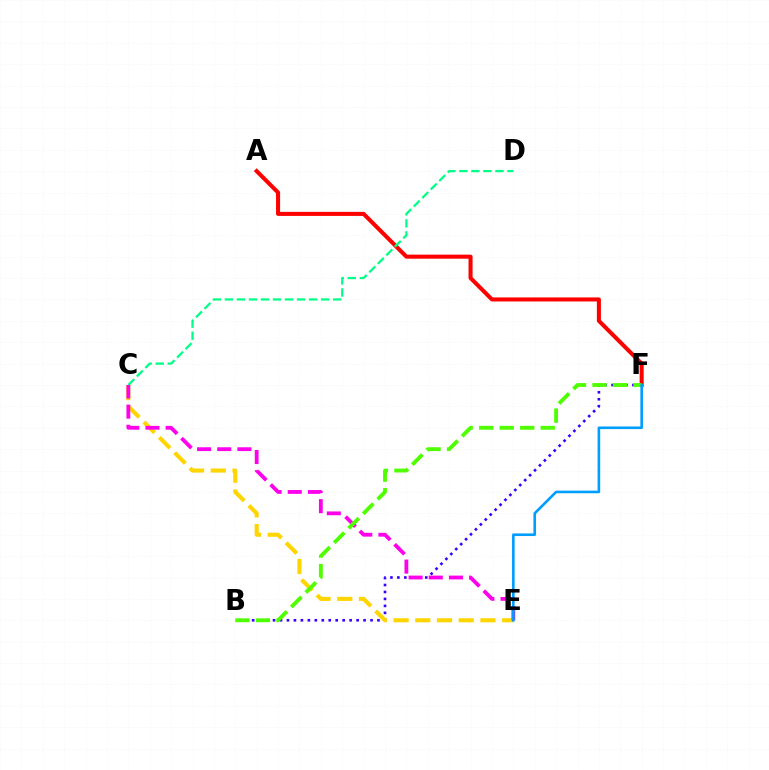{('B', 'F'): [{'color': '#3700ff', 'line_style': 'dotted', 'thickness': 1.89}, {'color': '#4fff00', 'line_style': 'dashed', 'thickness': 2.79}], ('C', 'E'): [{'color': '#ffd500', 'line_style': 'dashed', 'thickness': 2.95}, {'color': '#ff00ed', 'line_style': 'dashed', 'thickness': 2.74}], ('A', 'F'): [{'color': '#ff0000', 'line_style': 'solid', 'thickness': 2.92}], ('C', 'D'): [{'color': '#00ff86', 'line_style': 'dashed', 'thickness': 1.63}], ('E', 'F'): [{'color': '#009eff', 'line_style': 'solid', 'thickness': 1.89}]}